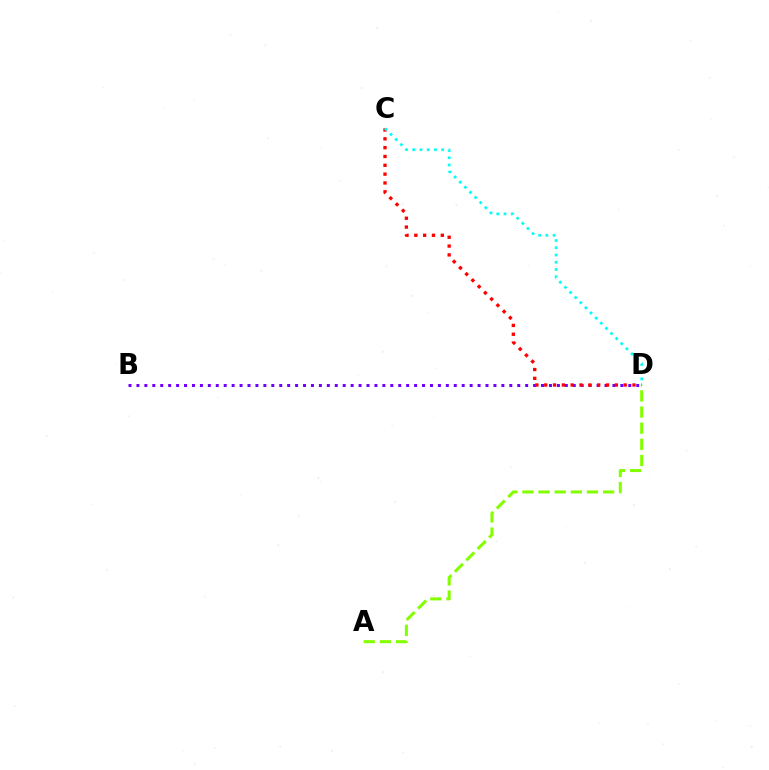{('B', 'D'): [{'color': '#7200ff', 'line_style': 'dotted', 'thickness': 2.16}], ('C', 'D'): [{'color': '#ff0000', 'line_style': 'dotted', 'thickness': 2.4}, {'color': '#00fff6', 'line_style': 'dotted', 'thickness': 1.97}], ('A', 'D'): [{'color': '#84ff00', 'line_style': 'dashed', 'thickness': 2.19}]}